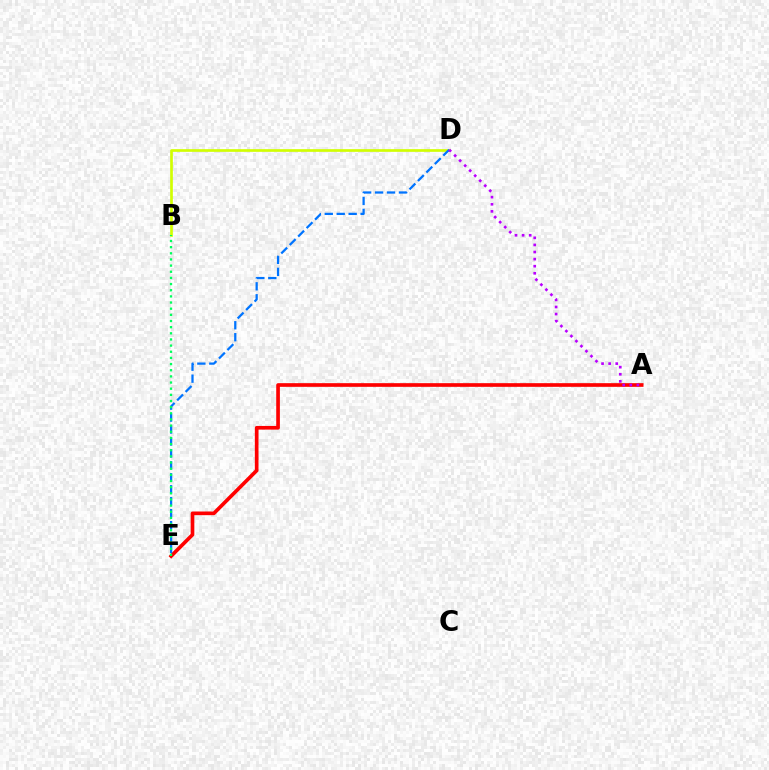{('A', 'E'): [{'color': '#ff0000', 'line_style': 'solid', 'thickness': 2.64}], ('B', 'D'): [{'color': '#d1ff00', 'line_style': 'solid', 'thickness': 1.93}], ('D', 'E'): [{'color': '#0074ff', 'line_style': 'dashed', 'thickness': 1.62}], ('B', 'E'): [{'color': '#00ff5c', 'line_style': 'dotted', 'thickness': 1.67}], ('A', 'D'): [{'color': '#b900ff', 'line_style': 'dotted', 'thickness': 1.93}]}